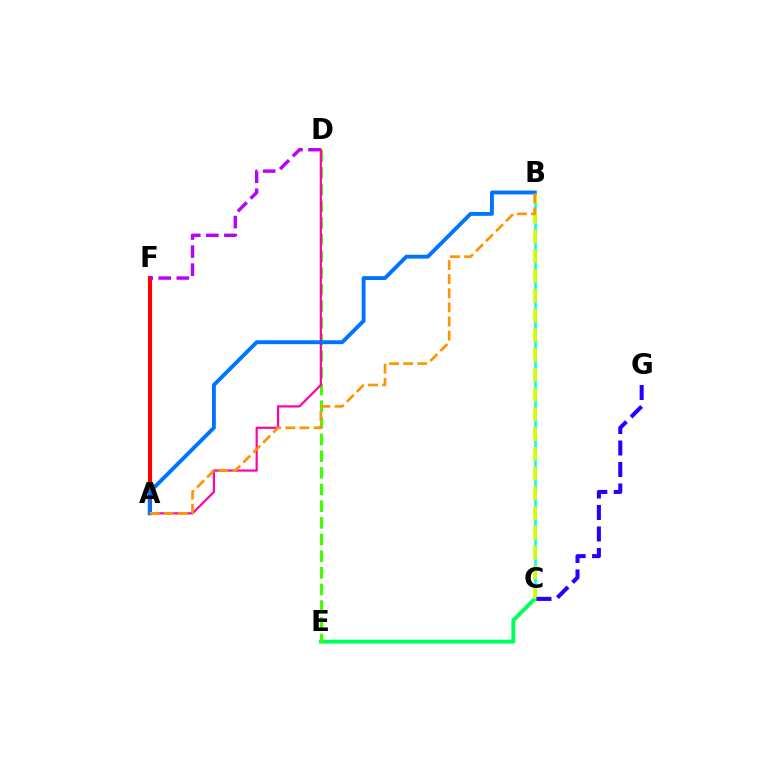{('B', 'C'): [{'color': '#00fff6', 'line_style': 'solid', 'thickness': 1.91}, {'color': '#d1ff00', 'line_style': 'dashed', 'thickness': 2.68}], ('C', 'E'): [{'color': '#00ff5c', 'line_style': 'solid', 'thickness': 2.8}], ('A', 'F'): [{'color': '#ff0000', 'line_style': 'solid', 'thickness': 2.93}], ('D', 'F'): [{'color': '#b900ff', 'line_style': 'dashed', 'thickness': 2.46}], ('D', 'E'): [{'color': '#3dff00', 'line_style': 'dashed', 'thickness': 2.26}], ('A', 'D'): [{'color': '#ff00ac', 'line_style': 'solid', 'thickness': 1.58}], ('A', 'B'): [{'color': '#0074ff', 'line_style': 'solid', 'thickness': 2.8}, {'color': '#ff9400', 'line_style': 'dashed', 'thickness': 1.92}], ('C', 'G'): [{'color': '#2500ff', 'line_style': 'dashed', 'thickness': 2.92}]}